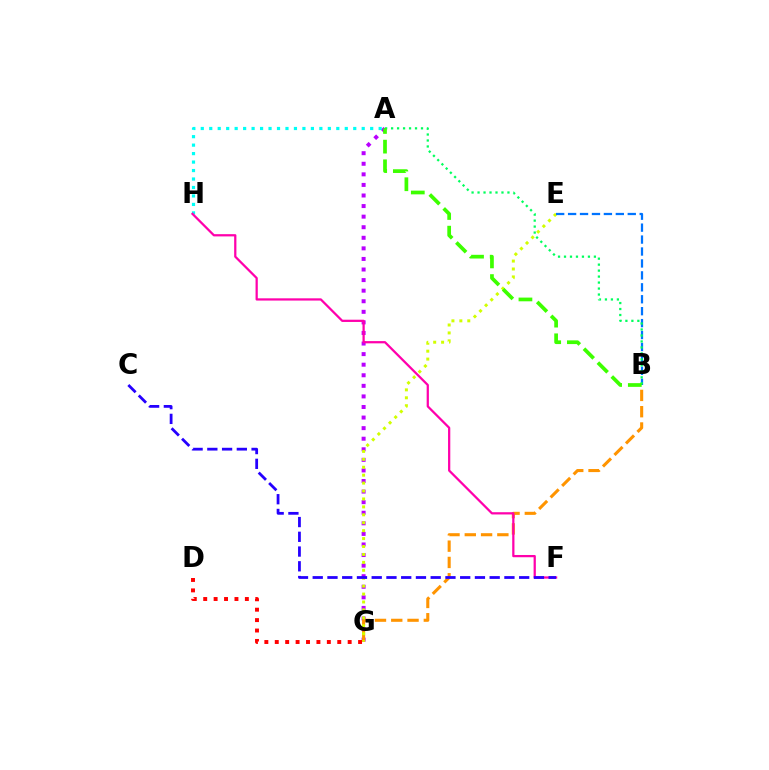{('A', 'G'): [{'color': '#b900ff', 'line_style': 'dotted', 'thickness': 2.87}], ('A', 'H'): [{'color': '#00fff6', 'line_style': 'dotted', 'thickness': 2.3}], ('B', 'G'): [{'color': '#ff9400', 'line_style': 'dashed', 'thickness': 2.21}], ('D', 'G'): [{'color': '#ff0000', 'line_style': 'dotted', 'thickness': 2.83}], ('E', 'G'): [{'color': '#d1ff00', 'line_style': 'dotted', 'thickness': 2.15}], ('F', 'H'): [{'color': '#ff00ac', 'line_style': 'solid', 'thickness': 1.62}], ('B', 'E'): [{'color': '#0074ff', 'line_style': 'dashed', 'thickness': 1.62}], ('A', 'B'): [{'color': '#00ff5c', 'line_style': 'dotted', 'thickness': 1.62}, {'color': '#3dff00', 'line_style': 'dashed', 'thickness': 2.67}], ('C', 'F'): [{'color': '#2500ff', 'line_style': 'dashed', 'thickness': 2.0}]}